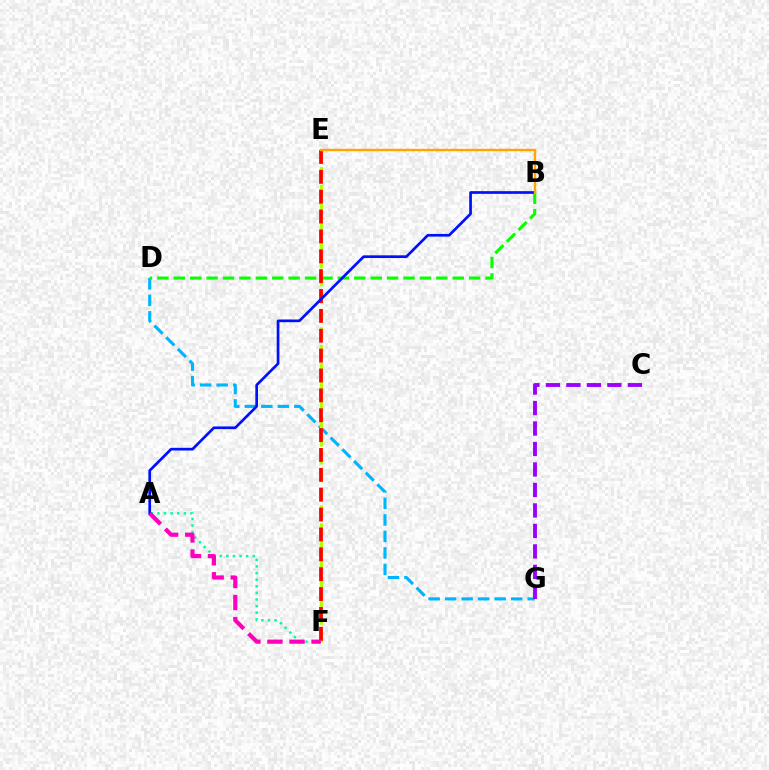{('D', 'G'): [{'color': '#00b5ff', 'line_style': 'dashed', 'thickness': 2.24}], ('A', 'F'): [{'color': '#00ff9d', 'line_style': 'dotted', 'thickness': 1.8}, {'color': '#ff00bd', 'line_style': 'dashed', 'thickness': 3.0}], ('E', 'F'): [{'color': '#b3ff00', 'line_style': 'dashed', 'thickness': 2.42}, {'color': '#ff0000', 'line_style': 'dashed', 'thickness': 2.7}], ('B', 'D'): [{'color': '#08ff00', 'line_style': 'dashed', 'thickness': 2.23}], ('A', 'B'): [{'color': '#0010ff', 'line_style': 'solid', 'thickness': 1.94}], ('C', 'G'): [{'color': '#9b00ff', 'line_style': 'dashed', 'thickness': 2.78}], ('B', 'E'): [{'color': '#ffa500', 'line_style': 'solid', 'thickness': 1.73}]}